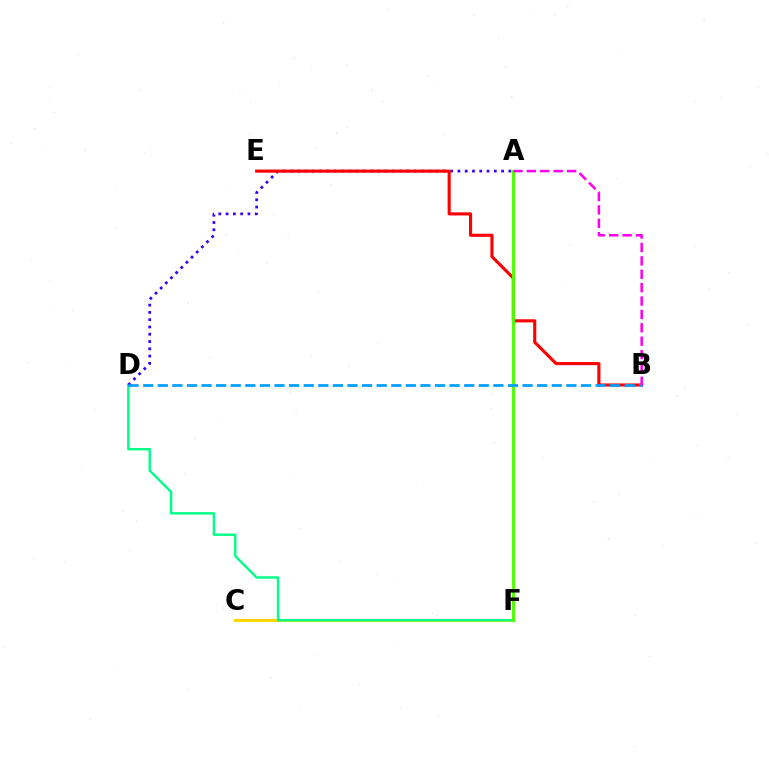{('C', 'F'): [{'color': '#ffd500', 'line_style': 'solid', 'thickness': 2.18}], ('D', 'F'): [{'color': '#00ff86', 'line_style': 'solid', 'thickness': 1.73}], ('A', 'D'): [{'color': '#3700ff', 'line_style': 'dotted', 'thickness': 1.98}], ('B', 'E'): [{'color': '#ff0000', 'line_style': 'solid', 'thickness': 2.24}], ('A', 'F'): [{'color': '#4fff00', 'line_style': 'solid', 'thickness': 2.1}], ('B', 'D'): [{'color': '#009eff', 'line_style': 'dashed', 'thickness': 1.98}], ('A', 'B'): [{'color': '#ff00ed', 'line_style': 'dashed', 'thickness': 1.82}]}